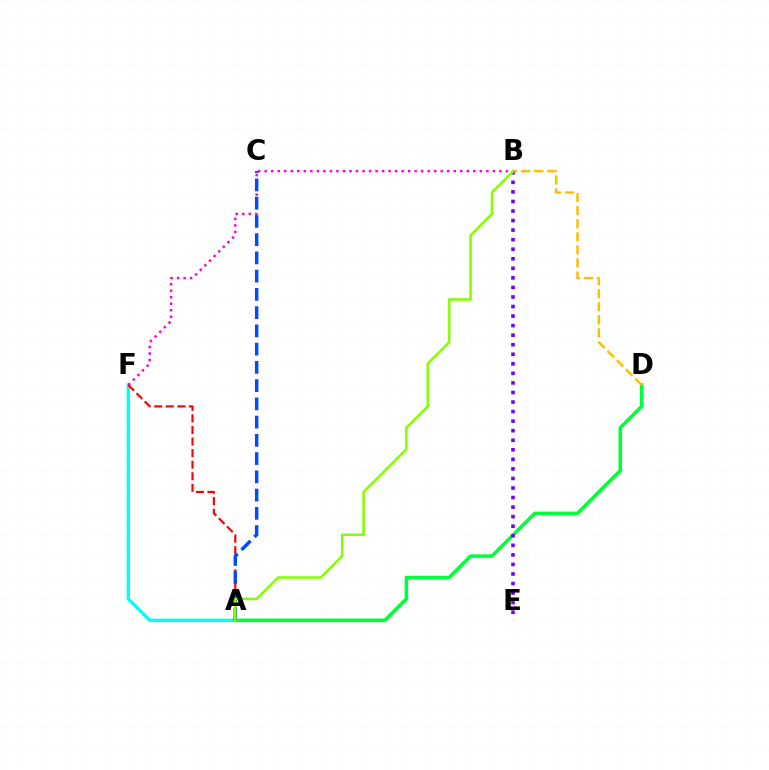{('A', 'F'): [{'color': '#00fff6', 'line_style': 'solid', 'thickness': 2.41}, {'color': '#ff0000', 'line_style': 'dashed', 'thickness': 1.57}], ('B', 'F'): [{'color': '#ff00cf', 'line_style': 'dotted', 'thickness': 1.77}], ('A', 'D'): [{'color': '#00ff39', 'line_style': 'solid', 'thickness': 2.55}], ('B', 'D'): [{'color': '#ffbd00', 'line_style': 'dashed', 'thickness': 1.77}], ('B', 'E'): [{'color': '#7200ff', 'line_style': 'dotted', 'thickness': 2.6}], ('A', 'C'): [{'color': '#004bff', 'line_style': 'dashed', 'thickness': 2.48}], ('A', 'B'): [{'color': '#84ff00', 'line_style': 'solid', 'thickness': 1.82}]}